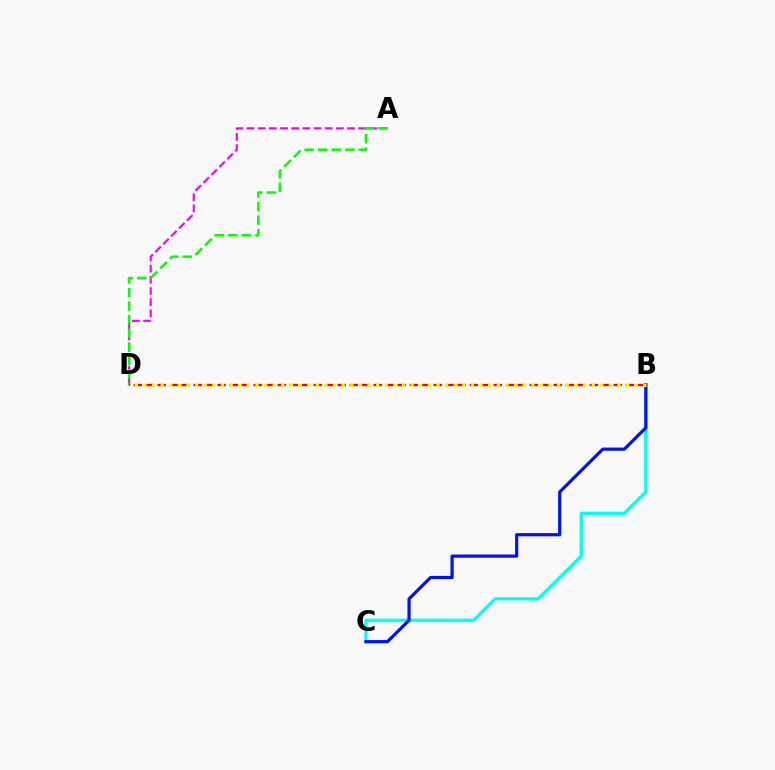{('A', 'D'): [{'color': '#ee00ff', 'line_style': 'dashed', 'thickness': 1.52}, {'color': '#08ff00', 'line_style': 'dashed', 'thickness': 1.84}], ('B', 'C'): [{'color': '#00fff6', 'line_style': 'solid', 'thickness': 2.35}, {'color': '#0010ff', 'line_style': 'solid', 'thickness': 2.3}], ('B', 'D'): [{'color': '#ff0000', 'line_style': 'dashed', 'thickness': 1.63}, {'color': '#fcf500', 'line_style': 'dotted', 'thickness': 2.34}]}